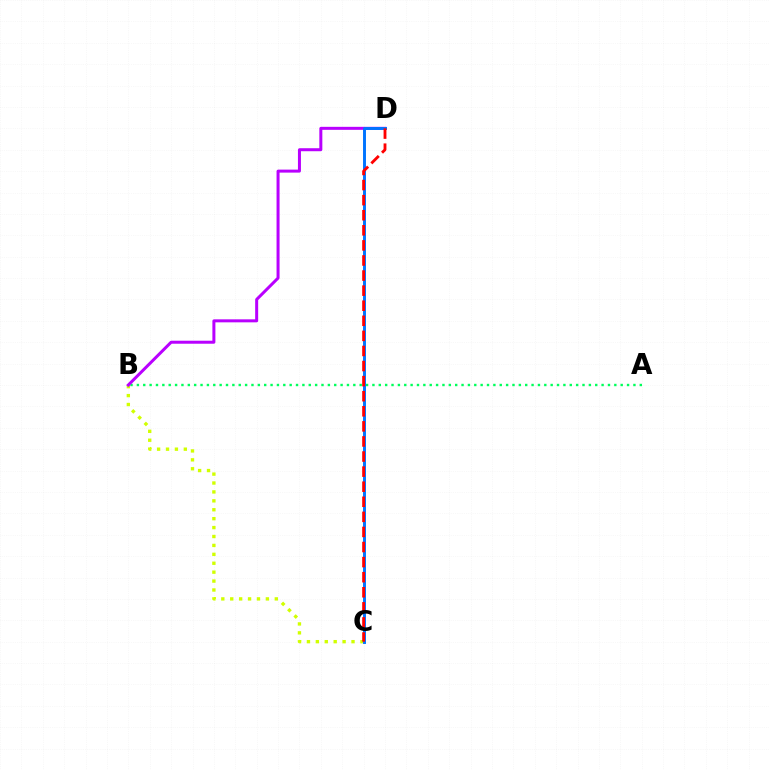{('B', 'C'): [{'color': '#d1ff00', 'line_style': 'dotted', 'thickness': 2.42}], ('A', 'B'): [{'color': '#00ff5c', 'line_style': 'dotted', 'thickness': 1.73}], ('B', 'D'): [{'color': '#b900ff', 'line_style': 'solid', 'thickness': 2.16}], ('C', 'D'): [{'color': '#0074ff', 'line_style': 'solid', 'thickness': 2.12}, {'color': '#ff0000', 'line_style': 'dashed', 'thickness': 2.05}]}